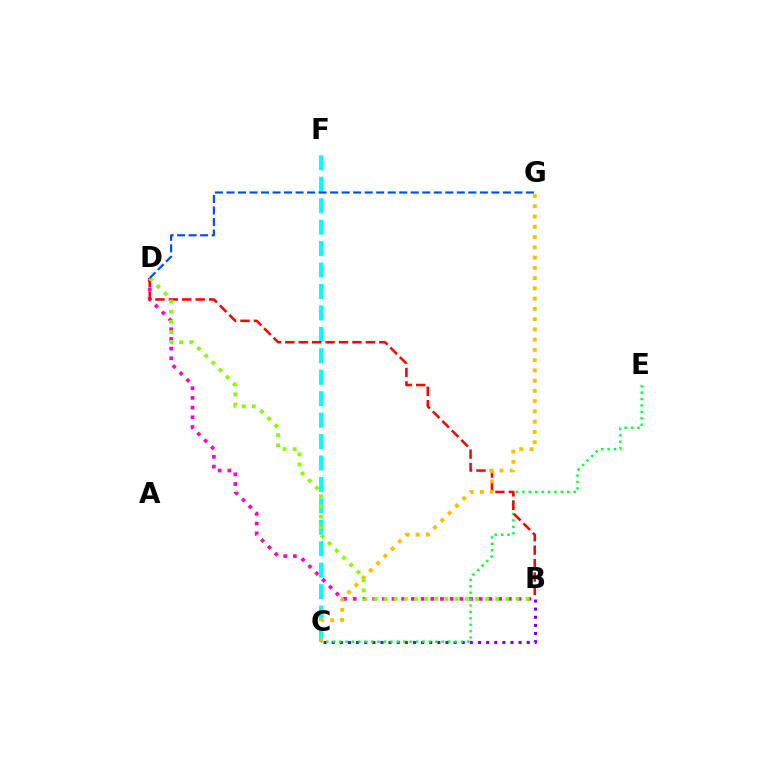{('B', 'C'): [{'color': '#7200ff', 'line_style': 'dotted', 'thickness': 2.21}], ('B', 'D'): [{'color': '#ff00cf', 'line_style': 'dotted', 'thickness': 2.63}, {'color': '#ff0000', 'line_style': 'dashed', 'thickness': 1.82}, {'color': '#84ff00', 'line_style': 'dotted', 'thickness': 2.76}], ('C', 'F'): [{'color': '#00fff6', 'line_style': 'dashed', 'thickness': 2.91}], ('C', 'E'): [{'color': '#00ff39', 'line_style': 'dotted', 'thickness': 1.74}], ('C', 'G'): [{'color': '#ffbd00', 'line_style': 'dotted', 'thickness': 2.79}], ('D', 'G'): [{'color': '#004bff', 'line_style': 'dashed', 'thickness': 1.56}]}